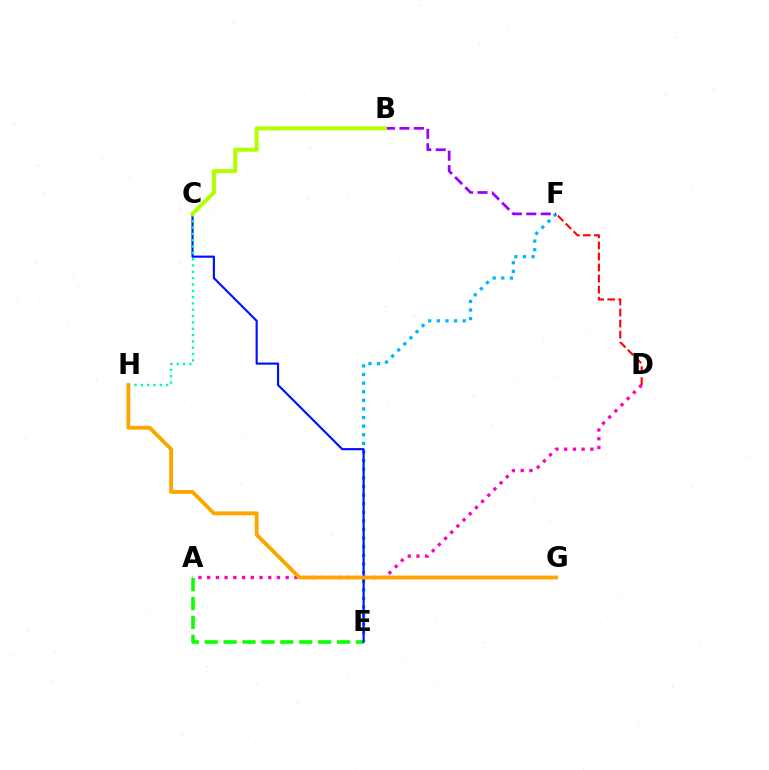{('A', 'E'): [{'color': '#08ff00', 'line_style': 'dashed', 'thickness': 2.57}], ('D', 'F'): [{'color': '#ff0000', 'line_style': 'dashed', 'thickness': 1.5}], ('A', 'D'): [{'color': '#ff00bd', 'line_style': 'dotted', 'thickness': 2.37}], ('E', 'F'): [{'color': '#00b5ff', 'line_style': 'dotted', 'thickness': 2.34}], ('C', 'E'): [{'color': '#0010ff', 'line_style': 'solid', 'thickness': 1.54}], ('C', 'H'): [{'color': '#00ff9d', 'line_style': 'dotted', 'thickness': 1.72}], ('G', 'H'): [{'color': '#ffa500', 'line_style': 'solid', 'thickness': 2.76}], ('B', 'F'): [{'color': '#9b00ff', 'line_style': 'dashed', 'thickness': 1.96}], ('B', 'C'): [{'color': '#b3ff00', 'line_style': 'solid', 'thickness': 2.91}]}